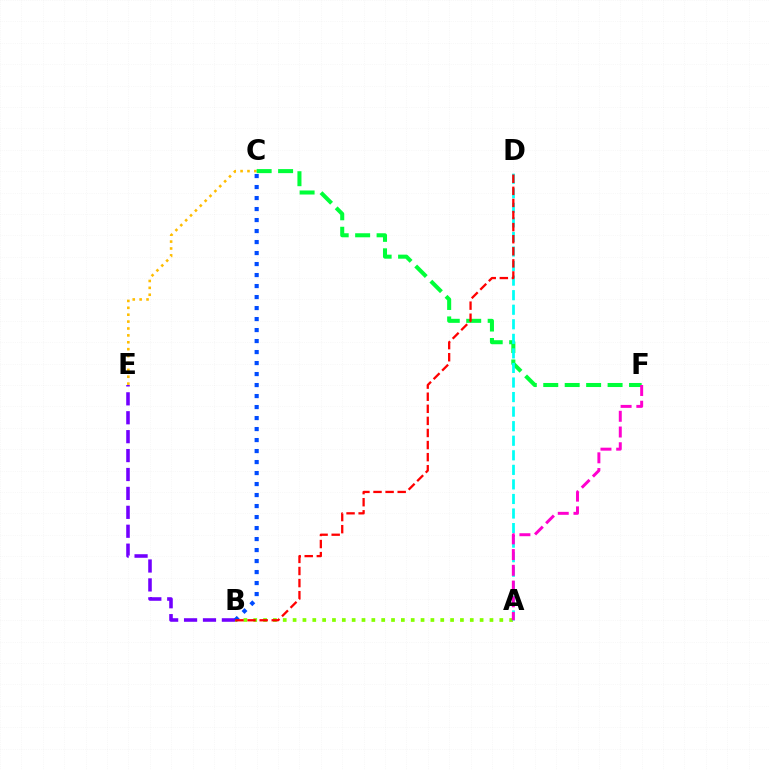{('A', 'B'): [{'color': '#84ff00', 'line_style': 'dotted', 'thickness': 2.67}], ('C', 'E'): [{'color': '#ffbd00', 'line_style': 'dotted', 'thickness': 1.87}], ('C', 'F'): [{'color': '#00ff39', 'line_style': 'dashed', 'thickness': 2.91}], ('A', 'D'): [{'color': '#00fff6', 'line_style': 'dashed', 'thickness': 1.98}], ('B', 'E'): [{'color': '#7200ff', 'line_style': 'dashed', 'thickness': 2.57}], ('B', 'C'): [{'color': '#004bff', 'line_style': 'dotted', 'thickness': 2.99}], ('A', 'F'): [{'color': '#ff00cf', 'line_style': 'dashed', 'thickness': 2.14}], ('B', 'D'): [{'color': '#ff0000', 'line_style': 'dashed', 'thickness': 1.64}]}